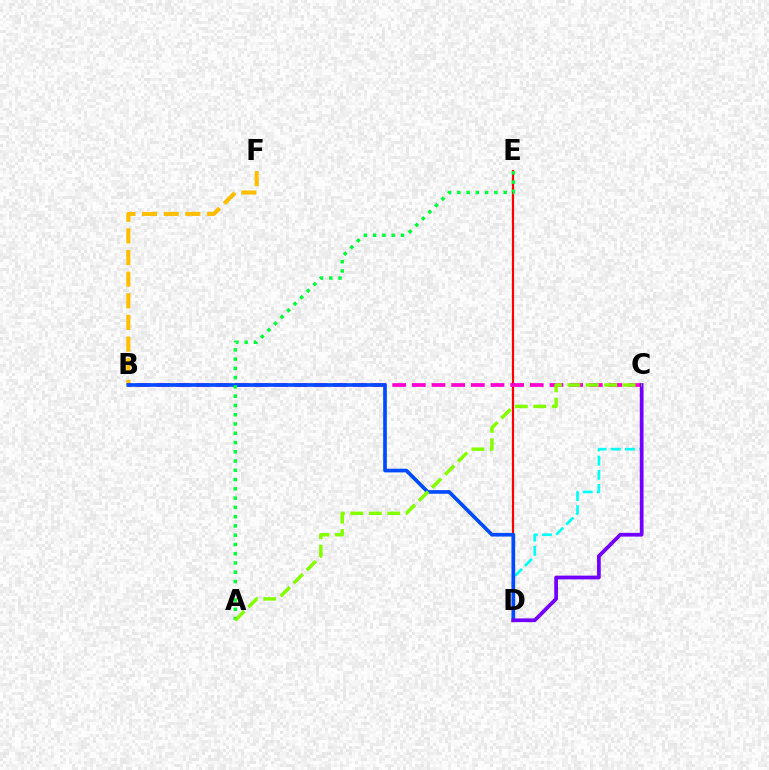{('B', 'F'): [{'color': '#ffbd00', 'line_style': 'dashed', 'thickness': 2.94}], ('C', 'D'): [{'color': '#00fff6', 'line_style': 'dashed', 'thickness': 1.93}, {'color': '#7200ff', 'line_style': 'solid', 'thickness': 2.69}], ('D', 'E'): [{'color': '#ff0000', 'line_style': 'solid', 'thickness': 1.58}], ('B', 'C'): [{'color': '#ff00cf', 'line_style': 'dashed', 'thickness': 2.67}], ('B', 'D'): [{'color': '#004bff', 'line_style': 'solid', 'thickness': 2.64}], ('A', 'E'): [{'color': '#00ff39', 'line_style': 'dotted', 'thickness': 2.52}], ('A', 'C'): [{'color': '#84ff00', 'line_style': 'dashed', 'thickness': 2.51}]}